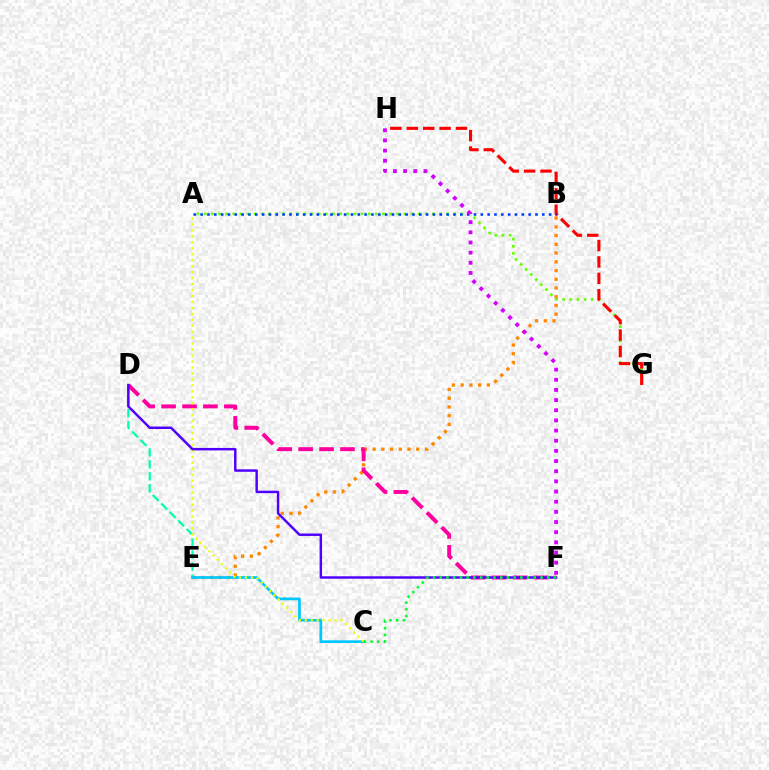{('A', 'G'): [{'color': '#66ff00', 'line_style': 'dotted', 'thickness': 1.94}], ('B', 'E'): [{'color': '#ff8800', 'line_style': 'dotted', 'thickness': 2.37}], ('G', 'H'): [{'color': '#ff0000', 'line_style': 'dashed', 'thickness': 2.23}], ('D', 'E'): [{'color': '#00ffaf', 'line_style': 'dashed', 'thickness': 1.63}], ('D', 'F'): [{'color': '#ff00a0', 'line_style': 'dashed', 'thickness': 2.84}, {'color': '#4f00ff', 'line_style': 'solid', 'thickness': 1.77}], ('C', 'E'): [{'color': '#00c7ff', 'line_style': 'solid', 'thickness': 1.94}], ('A', 'B'): [{'color': '#003fff', 'line_style': 'dotted', 'thickness': 1.86}], ('F', 'H'): [{'color': '#d600ff', 'line_style': 'dotted', 'thickness': 2.76}], ('A', 'C'): [{'color': '#eeff00', 'line_style': 'dotted', 'thickness': 1.62}], ('C', 'F'): [{'color': '#00ff27', 'line_style': 'dotted', 'thickness': 1.82}]}